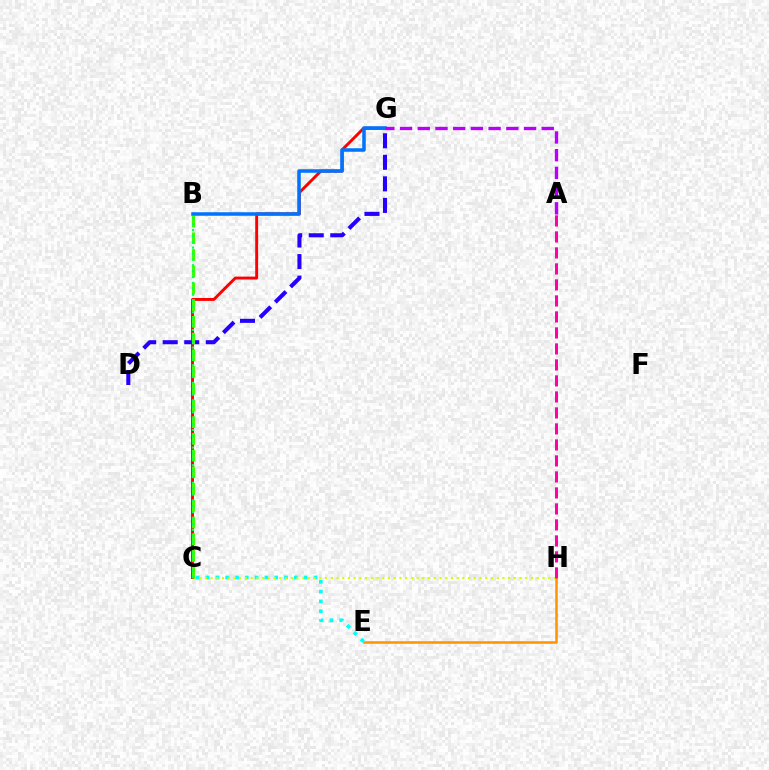{('E', 'H'): [{'color': '#ff9400', 'line_style': 'solid', 'thickness': 1.83}], ('C', 'E'): [{'color': '#00fff6', 'line_style': 'dotted', 'thickness': 2.66}], ('C', 'H'): [{'color': '#d1ff00', 'line_style': 'dotted', 'thickness': 1.55}], ('C', 'G'): [{'color': '#ff0000', 'line_style': 'solid', 'thickness': 2.1}], ('D', 'G'): [{'color': '#2500ff', 'line_style': 'dashed', 'thickness': 2.93}], ('B', 'C'): [{'color': '#3dff00', 'line_style': 'dashed', 'thickness': 2.27}, {'color': '#00ff5c', 'line_style': 'dotted', 'thickness': 1.6}], ('B', 'G'): [{'color': '#0074ff', 'line_style': 'solid', 'thickness': 2.54}], ('A', 'H'): [{'color': '#ff00ac', 'line_style': 'dashed', 'thickness': 2.17}], ('A', 'G'): [{'color': '#b900ff', 'line_style': 'dashed', 'thickness': 2.41}]}